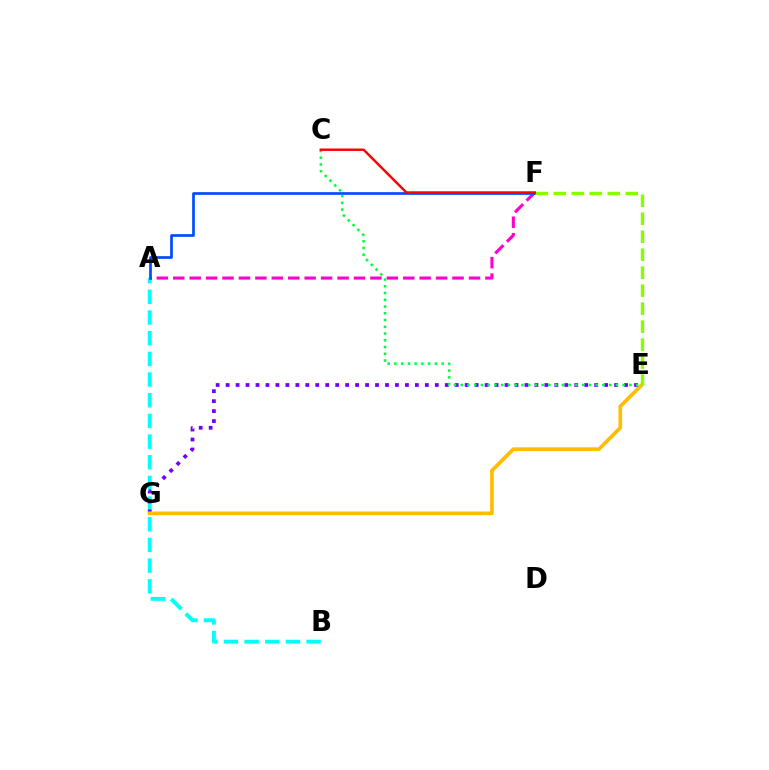{('A', 'B'): [{'color': '#00fff6', 'line_style': 'dashed', 'thickness': 2.81}], ('E', 'G'): [{'color': '#7200ff', 'line_style': 'dotted', 'thickness': 2.71}, {'color': '#ffbd00', 'line_style': 'solid', 'thickness': 2.66}], ('A', 'F'): [{'color': '#ff00cf', 'line_style': 'dashed', 'thickness': 2.23}, {'color': '#004bff', 'line_style': 'solid', 'thickness': 1.94}], ('E', 'F'): [{'color': '#84ff00', 'line_style': 'dashed', 'thickness': 2.44}], ('C', 'E'): [{'color': '#00ff39', 'line_style': 'dotted', 'thickness': 1.83}], ('C', 'F'): [{'color': '#ff0000', 'line_style': 'solid', 'thickness': 1.76}]}